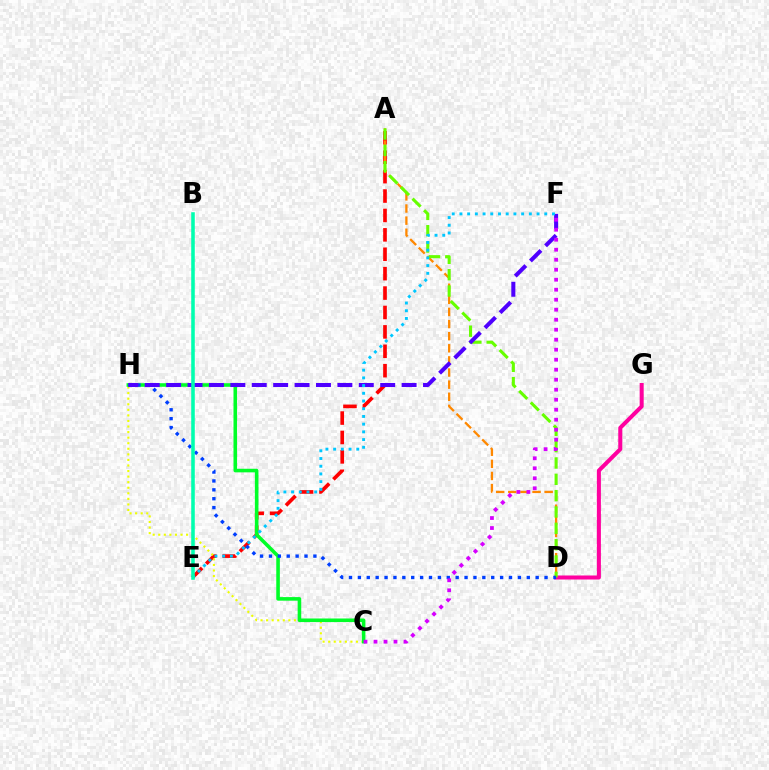{('A', 'E'): [{'color': '#ff0000', 'line_style': 'dashed', 'thickness': 2.64}], ('C', 'H'): [{'color': '#eeff00', 'line_style': 'dotted', 'thickness': 1.51}, {'color': '#00ff27', 'line_style': 'solid', 'thickness': 2.58}], ('A', 'D'): [{'color': '#ff8800', 'line_style': 'dashed', 'thickness': 1.65}, {'color': '#66ff00', 'line_style': 'dashed', 'thickness': 2.22}], ('D', 'G'): [{'color': '#ff00a0', 'line_style': 'solid', 'thickness': 2.9}], ('D', 'H'): [{'color': '#003fff', 'line_style': 'dotted', 'thickness': 2.42}], ('F', 'H'): [{'color': '#4f00ff', 'line_style': 'dashed', 'thickness': 2.91}], ('E', 'F'): [{'color': '#00c7ff', 'line_style': 'dotted', 'thickness': 2.1}], ('C', 'F'): [{'color': '#d600ff', 'line_style': 'dotted', 'thickness': 2.72}], ('B', 'E'): [{'color': '#00ffaf', 'line_style': 'solid', 'thickness': 2.56}]}